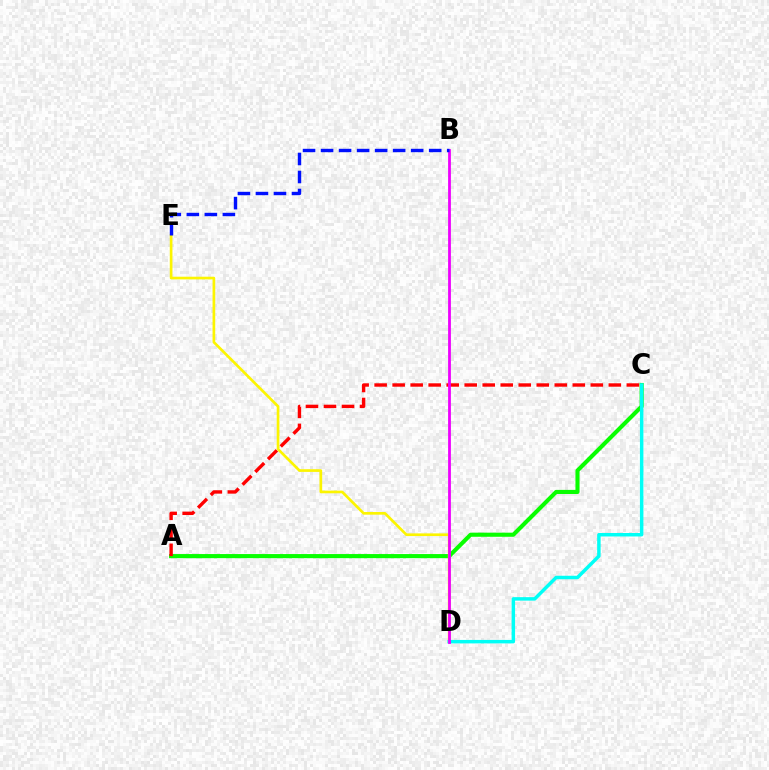{('A', 'C'): [{'color': '#08ff00', 'line_style': 'solid', 'thickness': 2.96}, {'color': '#ff0000', 'line_style': 'dashed', 'thickness': 2.45}], ('D', 'E'): [{'color': '#fcf500', 'line_style': 'solid', 'thickness': 1.93}], ('C', 'D'): [{'color': '#00fff6', 'line_style': 'solid', 'thickness': 2.5}], ('B', 'D'): [{'color': '#ee00ff', 'line_style': 'solid', 'thickness': 2.01}], ('B', 'E'): [{'color': '#0010ff', 'line_style': 'dashed', 'thickness': 2.45}]}